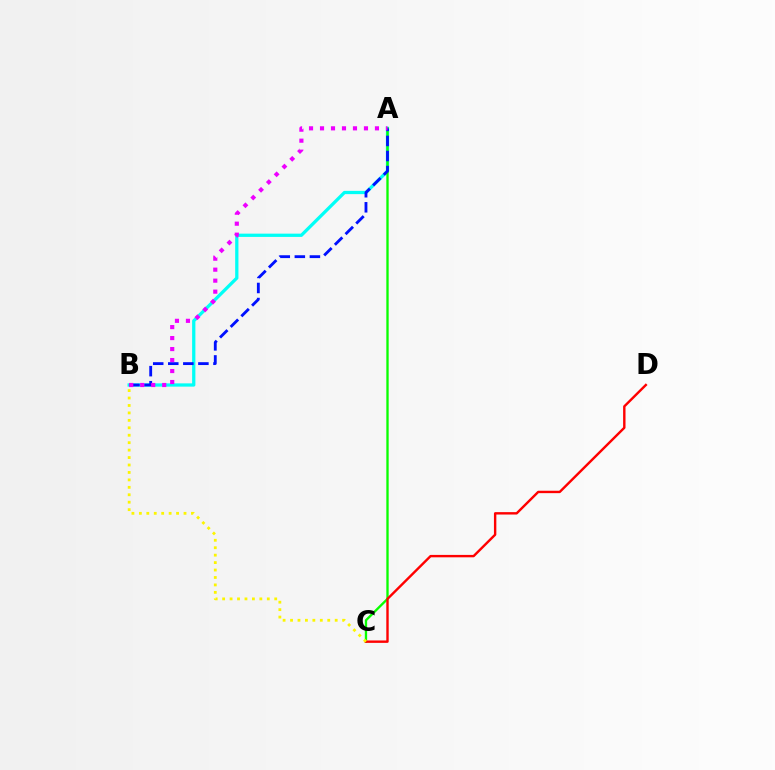{('A', 'B'): [{'color': '#00fff6', 'line_style': 'solid', 'thickness': 2.35}, {'color': '#0010ff', 'line_style': 'dashed', 'thickness': 2.05}, {'color': '#ee00ff', 'line_style': 'dotted', 'thickness': 2.99}], ('A', 'C'): [{'color': '#08ff00', 'line_style': 'solid', 'thickness': 1.68}], ('C', 'D'): [{'color': '#ff0000', 'line_style': 'solid', 'thickness': 1.73}], ('B', 'C'): [{'color': '#fcf500', 'line_style': 'dotted', 'thickness': 2.02}]}